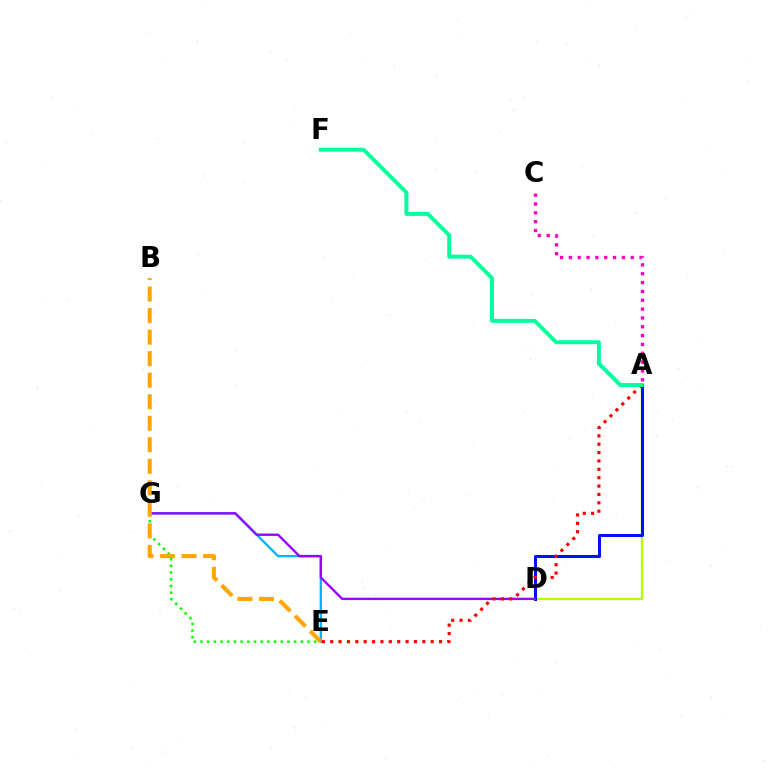{('E', 'G'): [{'color': '#00b5ff', 'line_style': 'solid', 'thickness': 1.68}, {'color': '#08ff00', 'line_style': 'dotted', 'thickness': 1.82}], ('A', 'D'): [{'color': '#b3ff00', 'line_style': 'solid', 'thickness': 1.66}, {'color': '#0010ff', 'line_style': 'solid', 'thickness': 2.19}], ('A', 'C'): [{'color': '#ff00bd', 'line_style': 'dotted', 'thickness': 2.4}], ('D', 'G'): [{'color': '#9b00ff', 'line_style': 'solid', 'thickness': 1.71}], ('B', 'E'): [{'color': '#ffa500', 'line_style': 'dashed', 'thickness': 2.92}], ('A', 'E'): [{'color': '#ff0000', 'line_style': 'dotted', 'thickness': 2.28}], ('A', 'F'): [{'color': '#00ff9d', 'line_style': 'solid', 'thickness': 2.84}]}